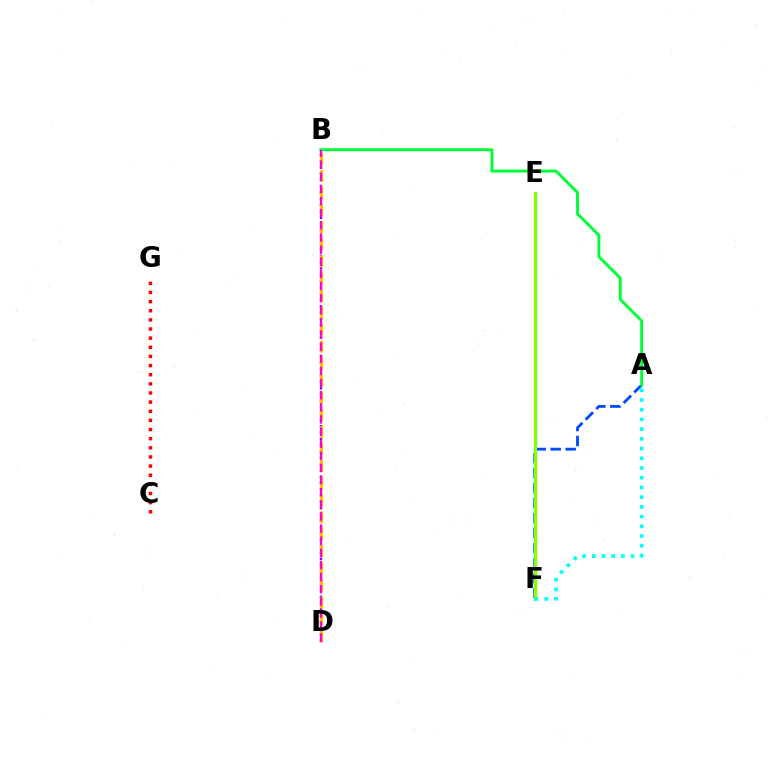{('A', 'F'): [{'color': '#004bff', 'line_style': 'dashed', 'thickness': 2.04}, {'color': '#00fff6', 'line_style': 'dotted', 'thickness': 2.64}], ('B', 'D'): [{'color': '#7200ff', 'line_style': 'dotted', 'thickness': 1.71}, {'color': '#ffbd00', 'line_style': 'dashed', 'thickness': 2.32}, {'color': '#ff00cf', 'line_style': 'dashed', 'thickness': 1.65}], ('E', 'F'): [{'color': '#84ff00', 'line_style': 'solid', 'thickness': 2.31}], ('A', 'B'): [{'color': '#00ff39', 'line_style': 'solid', 'thickness': 2.11}], ('C', 'G'): [{'color': '#ff0000', 'line_style': 'dotted', 'thickness': 2.48}]}